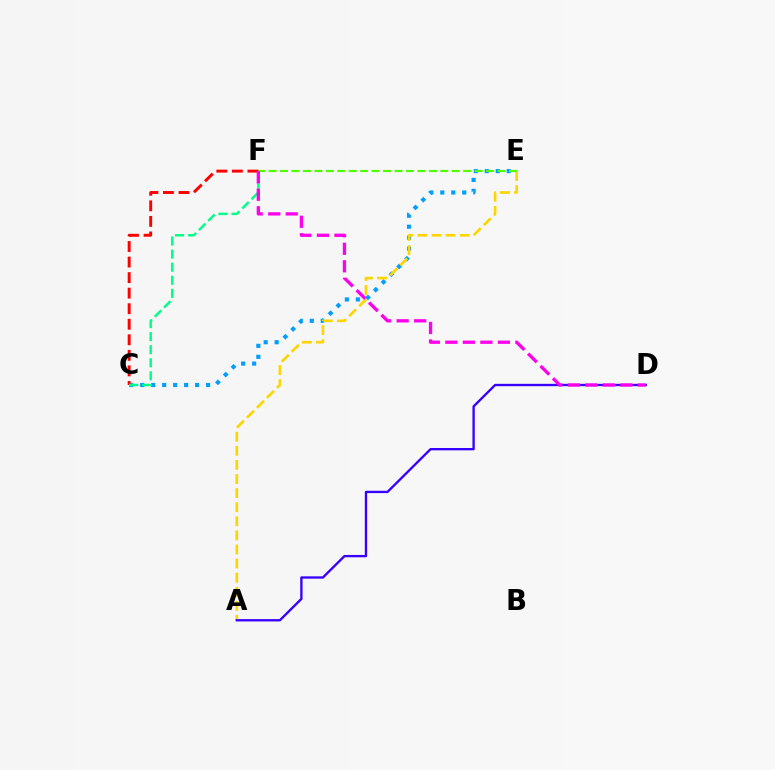{('C', 'E'): [{'color': '#009eff', 'line_style': 'dotted', 'thickness': 2.98}], ('A', 'E'): [{'color': '#ffd500', 'line_style': 'dashed', 'thickness': 1.91}], ('E', 'F'): [{'color': '#4fff00', 'line_style': 'dashed', 'thickness': 1.56}], ('C', 'F'): [{'color': '#ff0000', 'line_style': 'dashed', 'thickness': 2.11}, {'color': '#00ff86', 'line_style': 'dashed', 'thickness': 1.77}], ('A', 'D'): [{'color': '#3700ff', 'line_style': 'solid', 'thickness': 1.68}], ('D', 'F'): [{'color': '#ff00ed', 'line_style': 'dashed', 'thickness': 2.38}]}